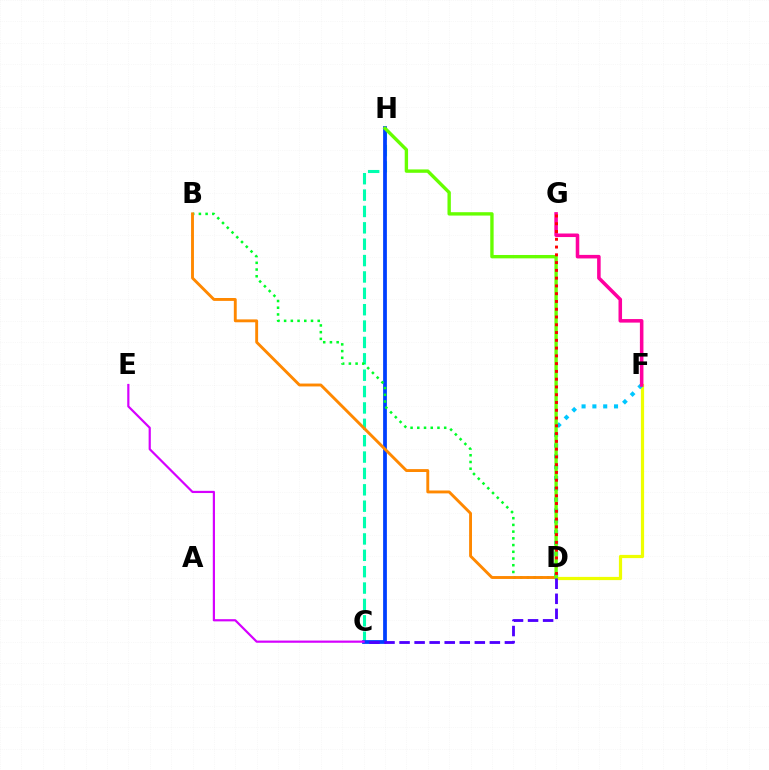{('D', 'F'): [{'color': '#eeff00', 'line_style': 'solid', 'thickness': 2.32}, {'color': '#00c7ff', 'line_style': 'dotted', 'thickness': 2.94}], ('C', 'H'): [{'color': '#00ffaf', 'line_style': 'dashed', 'thickness': 2.22}, {'color': '#003fff', 'line_style': 'solid', 'thickness': 2.71}], ('B', 'D'): [{'color': '#00ff27', 'line_style': 'dotted', 'thickness': 1.83}, {'color': '#ff8800', 'line_style': 'solid', 'thickness': 2.08}], ('D', 'H'): [{'color': '#66ff00', 'line_style': 'solid', 'thickness': 2.43}], ('C', 'D'): [{'color': '#4f00ff', 'line_style': 'dashed', 'thickness': 2.04}], ('F', 'G'): [{'color': '#ff00a0', 'line_style': 'solid', 'thickness': 2.55}], ('D', 'G'): [{'color': '#ff0000', 'line_style': 'dotted', 'thickness': 2.11}], ('C', 'E'): [{'color': '#d600ff', 'line_style': 'solid', 'thickness': 1.58}]}